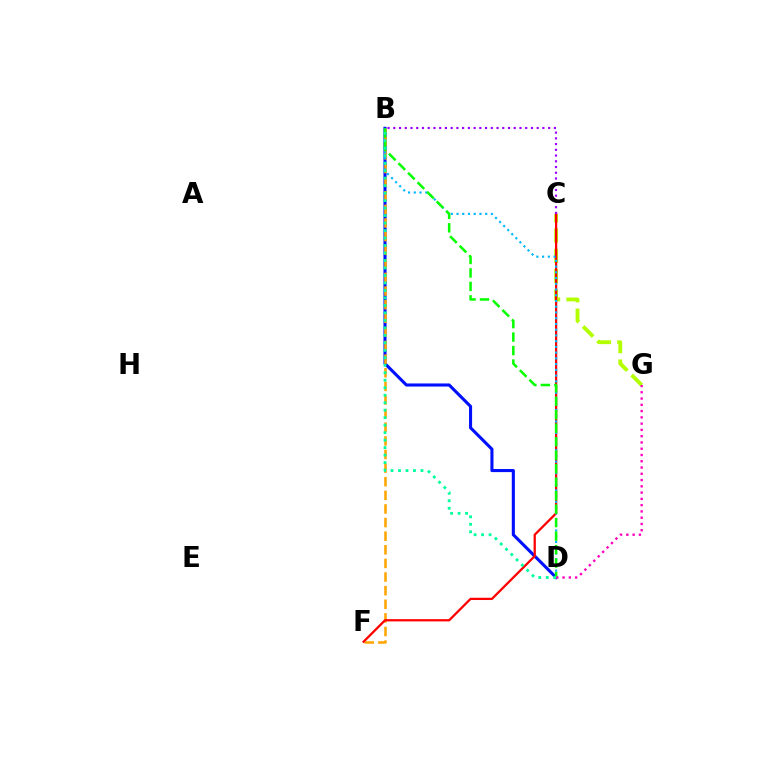{('C', 'G'): [{'color': '#b3ff00', 'line_style': 'dashed', 'thickness': 2.76}], ('B', 'D'): [{'color': '#0010ff', 'line_style': 'solid', 'thickness': 2.22}, {'color': '#00b5ff', 'line_style': 'dotted', 'thickness': 1.56}, {'color': '#08ff00', 'line_style': 'dashed', 'thickness': 1.83}, {'color': '#00ff9d', 'line_style': 'dotted', 'thickness': 2.03}], ('B', 'F'): [{'color': '#ffa500', 'line_style': 'dashed', 'thickness': 1.85}], ('C', 'F'): [{'color': '#ff0000', 'line_style': 'solid', 'thickness': 1.64}], ('D', 'G'): [{'color': '#ff00bd', 'line_style': 'dotted', 'thickness': 1.7}], ('B', 'C'): [{'color': '#9b00ff', 'line_style': 'dotted', 'thickness': 1.56}]}